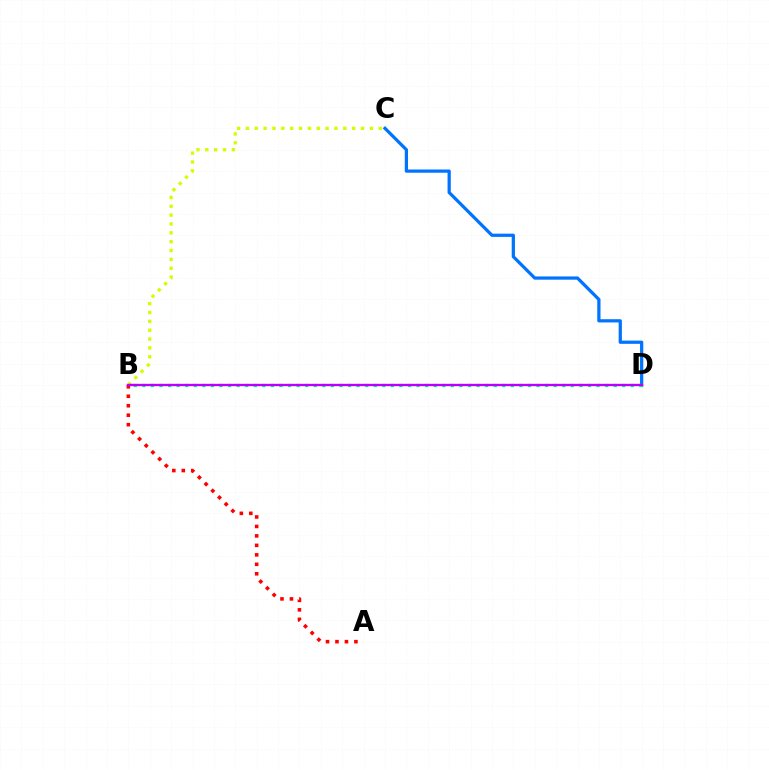{('C', 'D'): [{'color': '#0074ff', 'line_style': 'solid', 'thickness': 2.33}], ('B', 'C'): [{'color': '#d1ff00', 'line_style': 'dotted', 'thickness': 2.41}], ('A', 'B'): [{'color': '#ff0000', 'line_style': 'dotted', 'thickness': 2.57}], ('B', 'D'): [{'color': '#00ff5c', 'line_style': 'dotted', 'thickness': 2.33}, {'color': '#b900ff', 'line_style': 'solid', 'thickness': 1.7}]}